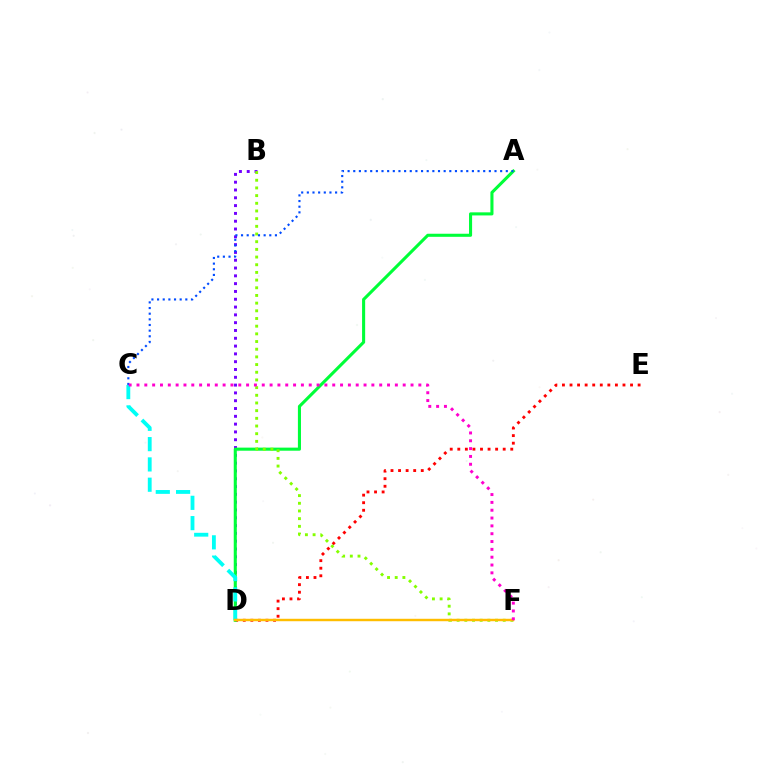{('B', 'D'): [{'color': '#7200ff', 'line_style': 'dotted', 'thickness': 2.12}], ('D', 'E'): [{'color': '#ff0000', 'line_style': 'dotted', 'thickness': 2.06}], ('A', 'D'): [{'color': '#00ff39', 'line_style': 'solid', 'thickness': 2.22}], ('B', 'F'): [{'color': '#84ff00', 'line_style': 'dotted', 'thickness': 2.09}], ('C', 'D'): [{'color': '#00fff6', 'line_style': 'dashed', 'thickness': 2.76}], ('A', 'C'): [{'color': '#004bff', 'line_style': 'dotted', 'thickness': 1.54}], ('D', 'F'): [{'color': '#ffbd00', 'line_style': 'solid', 'thickness': 1.75}], ('C', 'F'): [{'color': '#ff00cf', 'line_style': 'dotted', 'thickness': 2.13}]}